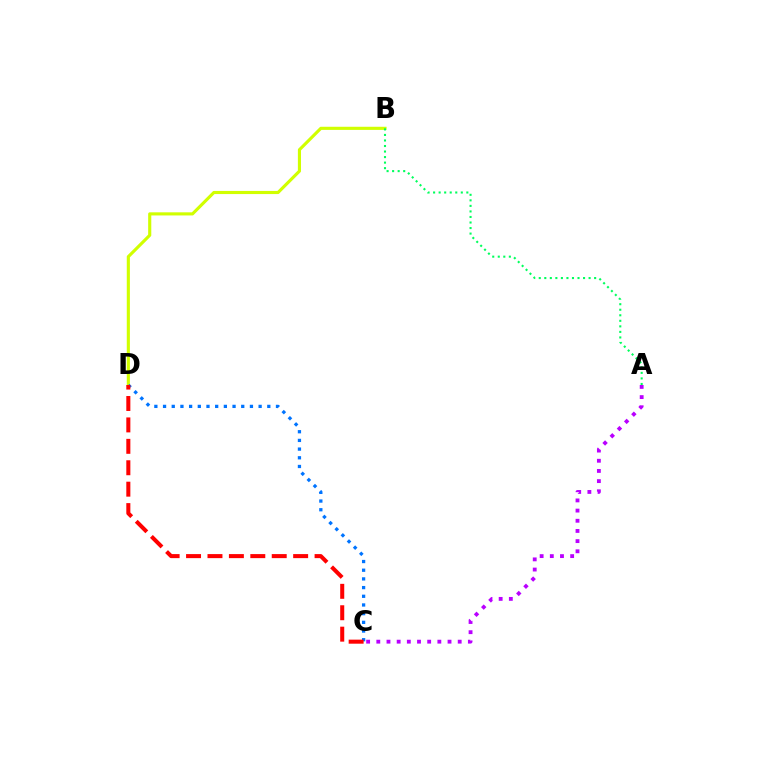{('B', 'D'): [{'color': '#d1ff00', 'line_style': 'solid', 'thickness': 2.25}], ('C', 'D'): [{'color': '#0074ff', 'line_style': 'dotted', 'thickness': 2.36}, {'color': '#ff0000', 'line_style': 'dashed', 'thickness': 2.91}], ('A', 'B'): [{'color': '#00ff5c', 'line_style': 'dotted', 'thickness': 1.5}], ('A', 'C'): [{'color': '#b900ff', 'line_style': 'dotted', 'thickness': 2.76}]}